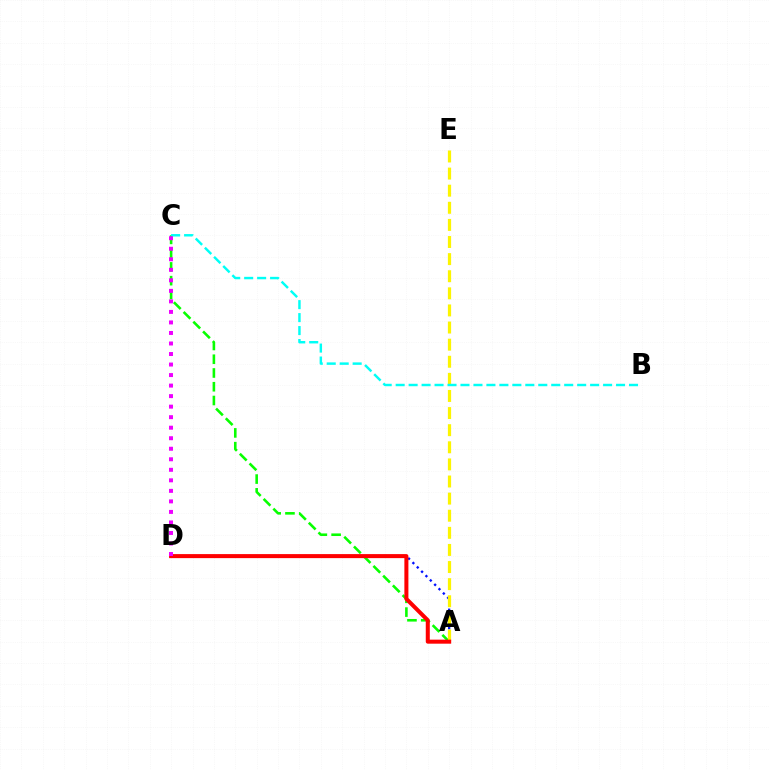{('A', 'C'): [{'color': '#08ff00', 'line_style': 'dashed', 'thickness': 1.87}], ('A', 'D'): [{'color': '#0010ff', 'line_style': 'dotted', 'thickness': 1.67}, {'color': '#ff0000', 'line_style': 'solid', 'thickness': 2.9}], ('A', 'E'): [{'color': '#fcf500', 'line_style': 'dashed', 'thickness': 2.32}], ('B', 'C'): [{'color': '#00fff6', 'line_style': 'dashed', 'thickness': 1.76}], ('C', 'D'): [{'color': '#ee00ff', 'line_style': 'dotted', 'thickness': 2.86}]}